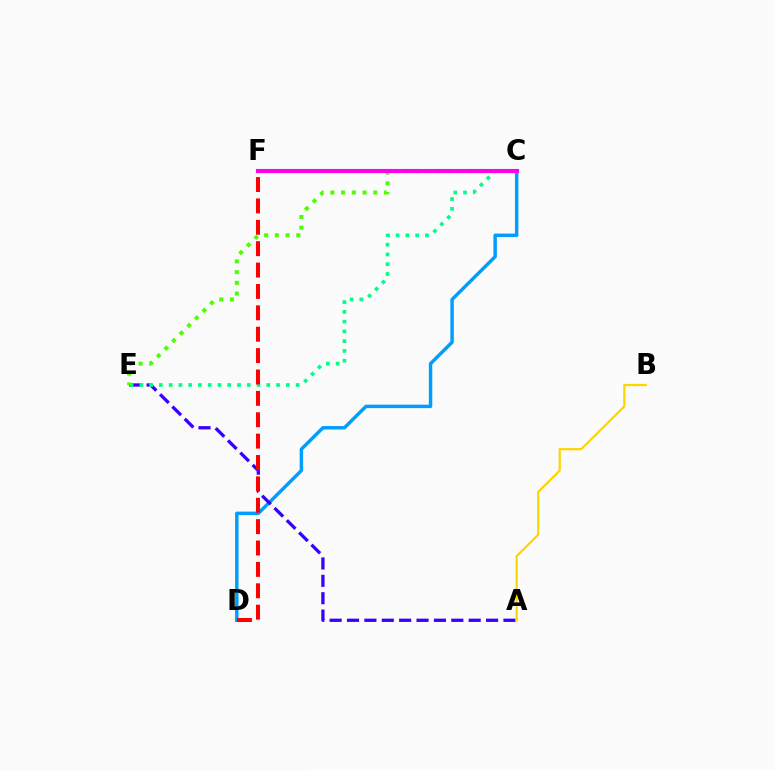{('C', 'D'): [{'color': '#009eff', 'line_style': 'solid', 'thickness': 2.49}], ('A', 'E'): [{'color': '#3700ff', 'line_style': 'dashed', 'thickness': 2.36}], ('C', 'E'): [{'color': '#00ff86', 'line_style': 'dotted', 'thickness': 2.65}, {'color': '#4fff00', 'line_style': 'dotted', 'thickness': 2.91}], ('D', 'F'): [{'color': '#ff0000', 'line_style': 'dashed', 'thickness': 2.9}], ('A', 'B'): [{'color': '#ffd500', 'line_style': 'solid', 'thickness': 1.6}], ('C', 'F'): [{'color': '#ff00ed', 'line_style': 'solid', 'thickness': 2.96}]}